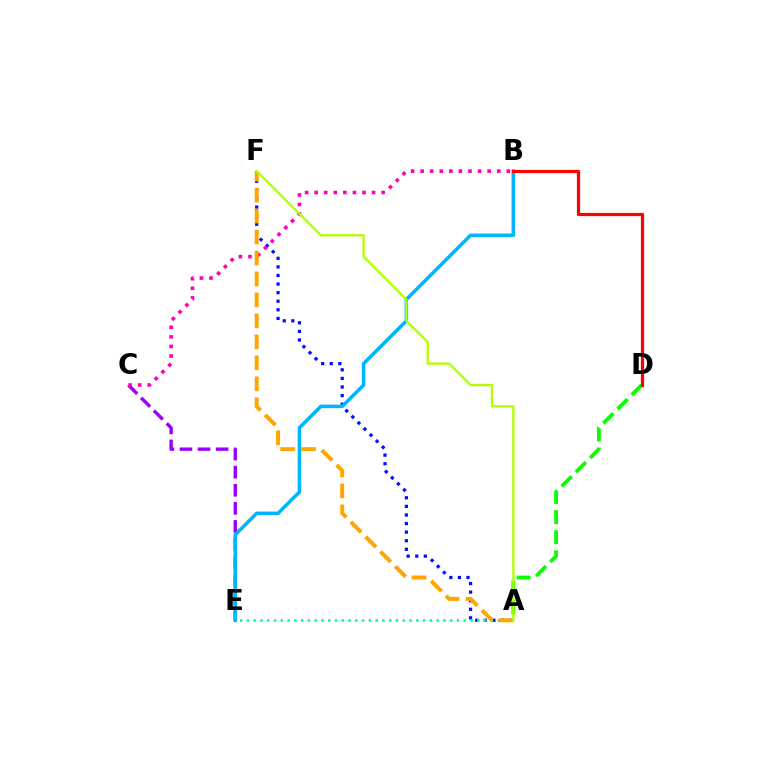{('A', 'F'): [{'color': '#0010ff', 'line_style': 'dotted', 'thickness': 2.33}, {'color': '#ffa500', 'line_style': 'dashed', 'thickness': 2.85}, {'color': '#b3ff00', 'line_style': 'solid', 'thickness': 1.67}], ('C', 'E'): [{'color': '#9b00ff', 'line_style': 'dashed', 'thickness': 2.46}], ('A', 'E'): [{'color': '#00ff9d', 'line_style': 'dotted', 'thickness': 1.84}], ('B', 'C'): [{'color': '#ff00bd', 'line_style': 'dotted', 'thickness': 2.6}], ('B', 'E'): [{'color': '#00b5ff', 'line_style': 'solid', 'thickness': 2.54}], ('A', 'D'): [{'color': '#08ff00', 'line_style': 'dashed', 'thickness': 2.73}], ('B', 'D'): [{'color': '#ff0000', 'line_style': 'solid', 'thickness': 2.3}]}